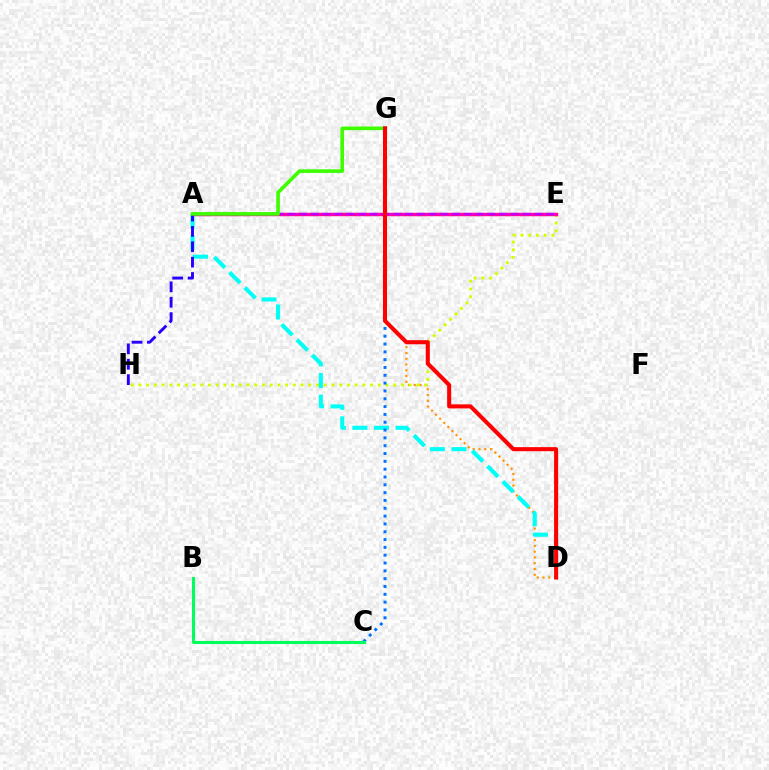{('D', 'G'): [{'color': '#ff9400', 'line_style': 'dotted', 'thickness': 1.57}, {'color': '#ff0000', 'line_style': 'solid', 'thickness': 2.92}], ('E', 'H'): [{'color': '#d1ff00', 'line_style': 'dotted', 'thickness': 2.1}], ('A', 'D'): [{'color': '#00fff6', 'line_style': 'dashed', 'thickness': 2.93}], ('A', 'E'): [{'color': '#ff00ac', 'line_style': 'solid', 'thickness': 2.46}, {'color': '#b900ff', 'line_style': 'dashed', 'thickness': 1.6}], ('A', 'H'): [{'color': '#2500ff', 'line_style': 'dashed', 'thickness': 2.09}], ('C', 'G'): [{'color': '#0074ff', 'line_style': 'dotted', 'thickness': 2.13}], ('A', 'G'): [{'color': '#3dff00', 'line_style': 'solid', 'thickness': 2.61}], ('B', 'C'): [{'color': '#00ff5c', 'line_style': 'solid', 'thickness': 2.23}]}